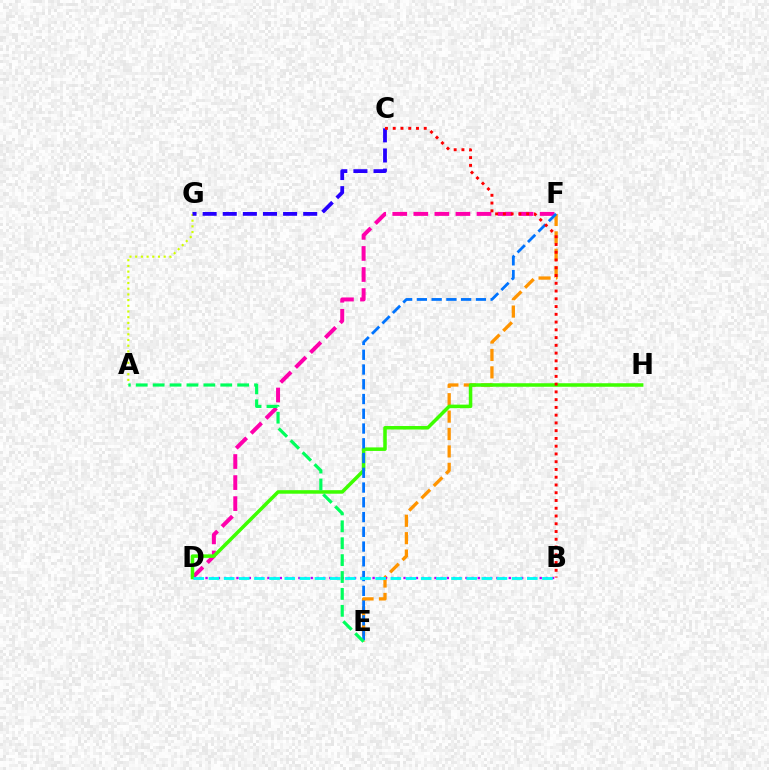{('E', 'F'): [{'color': '#ff9400', 'line_style': 'dashed', 'thickness': 2.36}, {'color': '#0074ff', 'line_style': 'dashed', 'thickness': 2.0}], ('A', 'G'): [{'color': '#d1ff00', 'line_style': 'dotted', 'thickness': 1.55}], ('D', 'F'): [{'color': '#ff00ac', 'line_style': 'dashed', 'thickness': 2.86}], ('B', 'D'): [{'color': '#b900ff', 'line_style': 'dotted', 'thickness': 1.68}, {'color': '#00fff6', 'line_style': 'dashed', 'thickness': 2.06}], ('D', 'H'): [{'color': '#3dff00', 'line_style': 'solid', 'thickness': 2.54}], ('C', 'G'): [{'color': '#2500ff', 'line_style': 'dashed', 'thickness': 2.73}], ('A', 'E'): [{'color': '#00ff5c', 'line_style': 'dashed', 'thickness': 2.3}], ('B', 'C'): [{'color': '#ff0000', 'line_style': 'dotted', 'thickness': 2.11}]}